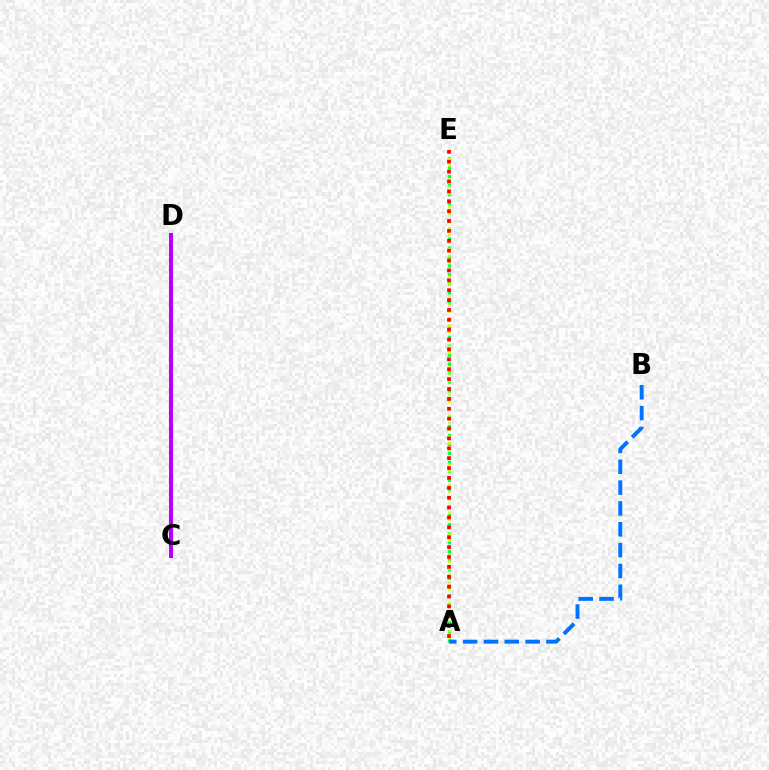{('C', 'D'): [{'color': '#b900ff', 'line_style': 'solid', 'thickness': 2.9}], ('A', 'E'): [{'color': '#00ff5c', 'line_style': 'dotted', 'thickness': 2.42}, {'color': '#d1ff00', 'line_style': 'dotted', 'thickness': 1.89}, {'color': '#ff0000', 'line_style': 'dotted', 'thickness': 2.68}], ('A', 'B'): [{'color': '#0074ff', 'line_style': 'dashed', 'thickness': 2.83}]}